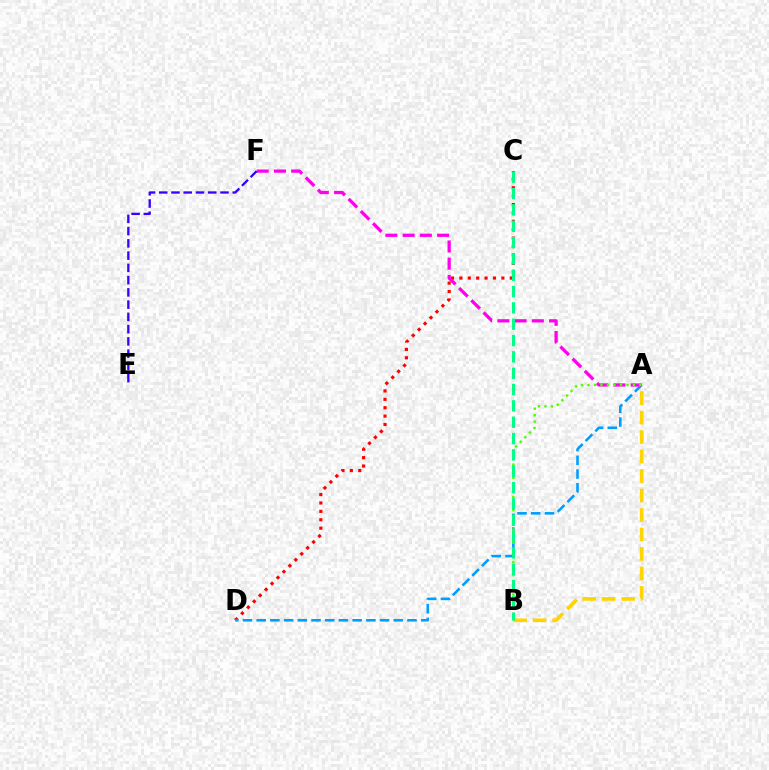{('C', 'D'): [{'color': '#ff0000', 'line_style': 'dotted', 'thickness': 2.28}], ('A', 'B'): [{'color': '#ffd500', 'line_style': 'dashed', 'thickness': 2.65}, {'color': '#4fff00', 'line_style': 'dotted', 'thickness': 1.76}], ('A', 'D'): [{'color': '#009eff', 'line_style': 'dashed', 'thickness': 1.86}], ('A', 'F'): [{'color': '#ff00ed', 'line_style': 'dashed', 'thickness': 2.34}], ('E', 'F'): [{'color': '#3700ff', 'line_style': 'dashed', 'thickness': 1.66}], ('B', 'C'): [{'color': '#00ff86', 'line_style': 'dashed', 'thickness': 2.22}]}